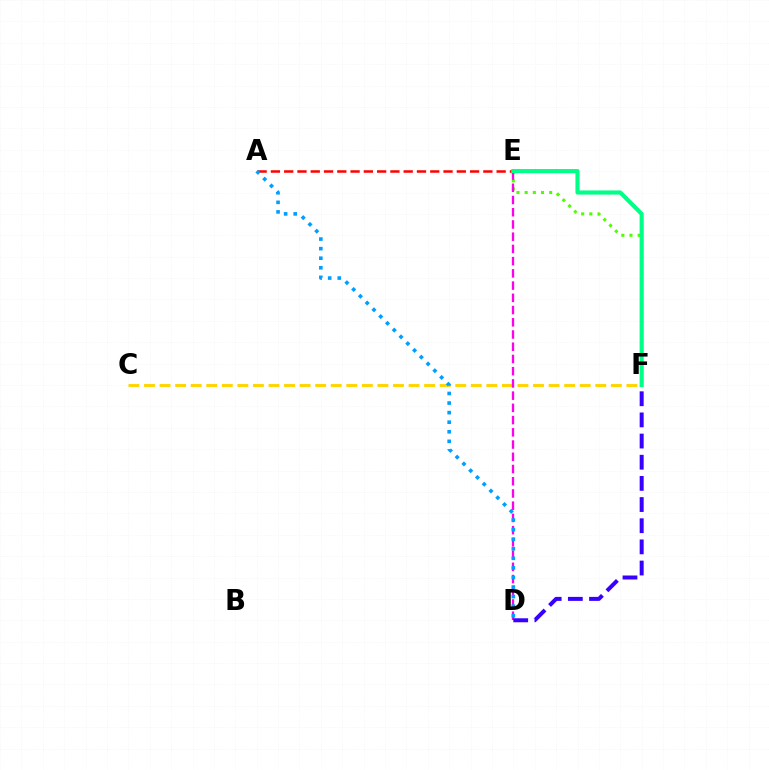{('C', 'F'): [{'color': '#ffd500', 'line_style': 'dashed', 'thickness': 2.11}], ('A', 'E'): [{'color': '#ff0000', 'line_style': 'dashed', 'thickness': 1.8}], ('E', 'F'): [{'color': '#4fff00', 'line_style': 'dotted', 'thickness': 2.22}, {'color': '#00ff86', 'line_style': 'solid', 'thickness': 2.98}], ('D', 'E'): [{'color': '#ff00ed', 'line_style': 'dashed', 'thickness': 1.66}], ('D', 'F'): [{'color': '#3700ff', 'line_style': 'dashed', 'thickness': 2.87}], ('A', 'D'): [{'color': '#009eff', 'line_style': 'dotted', 'thickness': 2.6}]}